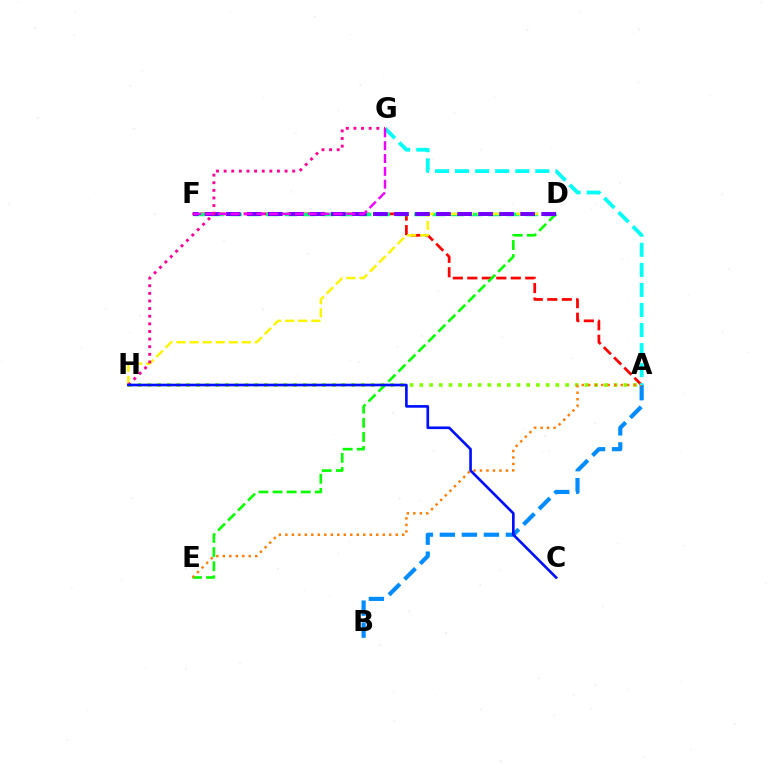{('A', 'F'): [{'color': '#ff0000', 'line_style': 'dashed', 'thickness': 1.97}], ('A', 'H'): [{'color': '#84ff00', 'line_style': 'dotted', 'thickness': 2.64}], ('D', 'F'): [{'color': '#00ff74', 'line_style': 'dashed', 'thickness': 2.51}, {'color': '#7200ff', 'line_style': 'dashed', 'thickness': 2.86}], ('D', 'E'): [{'color': '#08ff00', 'line_style': 'dashed', 'thickness': 1.92}], ('D', 'H'): [{'color': '#fcf500', 'line_style': 'dashed', 'thickness': 1.77}], ('A', 'B'): [{'color': '#008cff', 'line_style': 'dashed', 'thickness': 2.99}], ('A', 'E'): [{'color': '#ff7c00', 'line_style': 'dotted', 'thickness': 1.76}], ('A', 'G'): [{'color': '#00fff6', 'line_style': 'dashed', 'thickness': 2.73}], ('F', 'G'): [{'color': '#ee00ff', 'line_style': 'dashed', 'thickness': 1.74}], ('G', 'H'): [{'color': '#ff0094', 'line_style': 'dotted', 'thickness': 2.07}], ('C', 'H'): [{'color': '#0010ff', 'line_style': 'solid', 'thickness': 1.9}]}